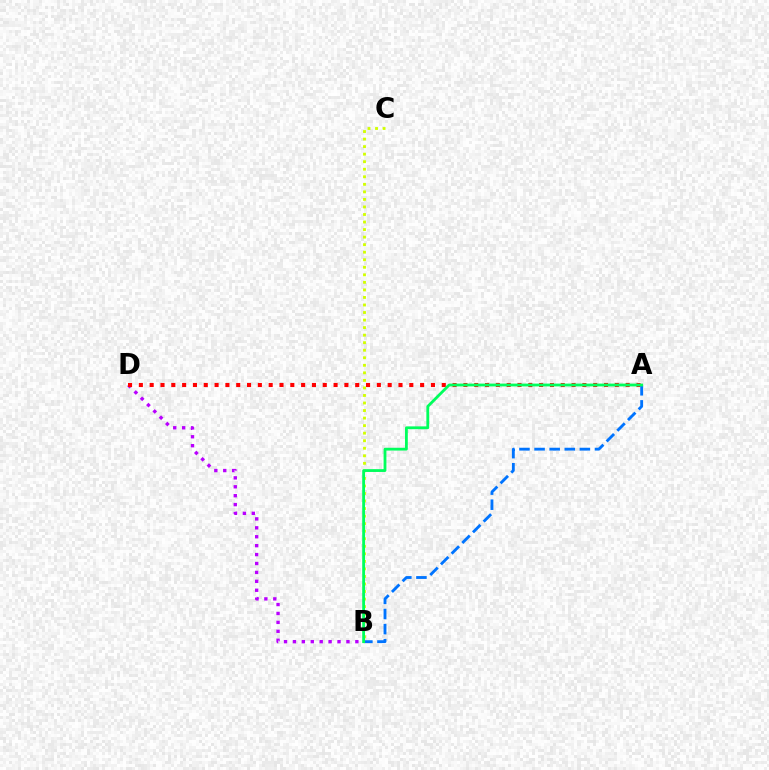{('B', 'C'): [{'color': '#d1ff00', 'line_style': 'dotted', 'thickness': 2.05}], ('B', 'D'): [{'color': '#b900ff', 'line_style': 'dotted', 'thickness': 2.42}], ('A', 'D'): [{'color': '#ff0000', 'line_style': 'dotted', 'thickness': 2.94}], ('A', 'B'): [{'color': '#0074ff', 'line_style': 'dashed', 'thickness': 2.05}, {'color': '#00ff5c', 'line_style': 'solid', 'thickness': 2.02}]}